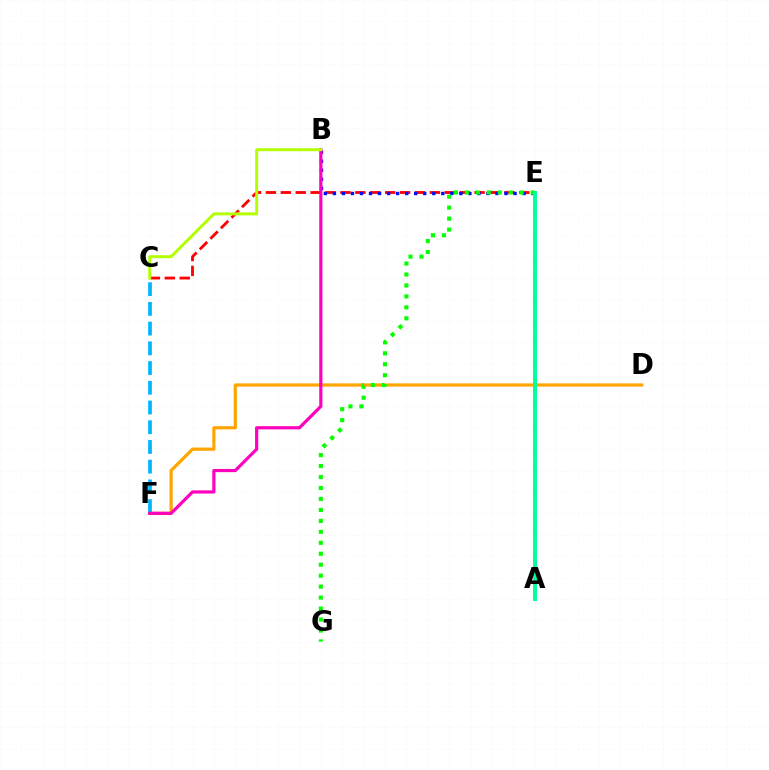{('C', 'E'): [{'color': '#ff0000', 'line_style': 'dashed', 'thickness': 2.02}], ('B', 'E'): [{'color': '#0010ff', 'line_style': 'dotted', 'thickness': 2.45}], ('D', 'F'): [{'color': '#ffa500', 'line_style': 'solid', 'thickness': 2.31}], ('C', 'F'): [{'color': '#00b5ff', 'line_style': 'dashed', 'thickness': 2.68}], ('A', 'E'): [{'color': '#9b00ff', 'line_style': 'dashed', 'thickness': 2.59}, {'color': '#00ff9d', 'line_style': 'solid', 'thickness': 2.88}], ('B', 'F'): [{'color': '#ff00bd', 'line_style': 'solid', 'thickness': 2.3}], ('E', 'G'): [{'color': '#08ff00', 'line_style': 'dotted', 'thickness': 2.98}], ('B', 'C'): [{'color': '#b3ff00', 'line_style': 'solid', 'thickness': 2.12}]}